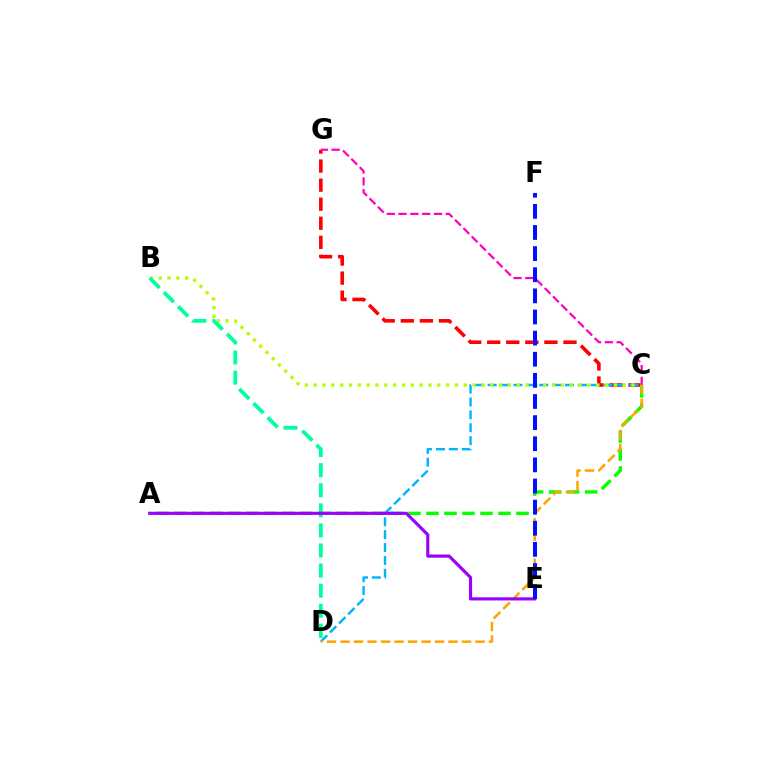{('C', 'G'): [{'color': '#ff0000', 'line_style': 'dashed', 'thickness': 2.59}, {'color': '#ff00bd', 'line_style': 'dashed', 'thickness': 1.6}], ('C', 'D'): [{'color': '#00b5ff', 'line_style': 'dashed', 'thickness': 1.75}, {'color': '#ffa500', 'line_style': 'dashed', 'thickness': 1.83}], ('A', 'C'): [{'color': '#08ff00', 'line_style': 'dashed', 'thickness': 2.45}], ('B', 'C'): [{'color': '#b3ff00', 'line_style': 'dotted', 'thickness': 2.4}], ('B', 'D'): [{'color': '#00ff9d', 'line_style': 'dashed', 'thickness': 2.73}], ('A', 'E'): [{'color': '#9b00ff', 'line_style': 'solid', 'thickness': 2.26}], ('E', 'F'): [{'color': '#0010ff', 'line_style': 'dashed', 'thickness': 2.87}]}